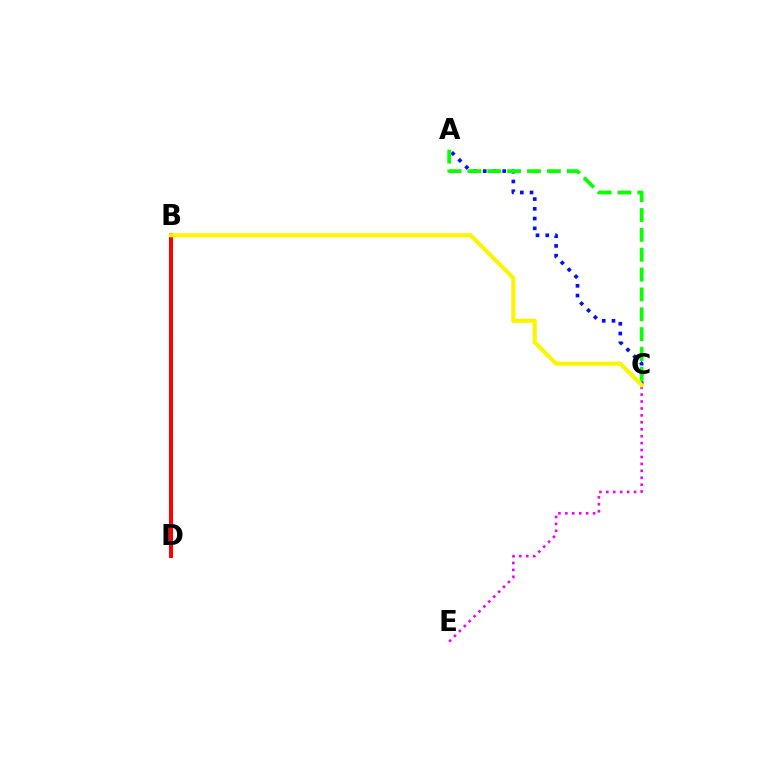{('A', 'C'): [{'color': '#0010ff', 'line_style': 'dotted', 'thickness': 2.65}, {'color': '#08ff00', 'line_style': 'dashed', 'thickness': 2.7}], ('C', 'E'): [{'color': '#ee00ff', 'line_style': 'dotted', 'thickness': 1.88}], ('B', 'D'): [{'color': '#00fff6', 'line_style': 'dotted', 'thickness': 1.55}, {'color': '#ff0000', 'line_style': 'solid', 'thickness': 2.86}], ('B', 'C'): [{'color': '#fcf500', 'line_style': 'solid', 'thickness': 2.95}]}